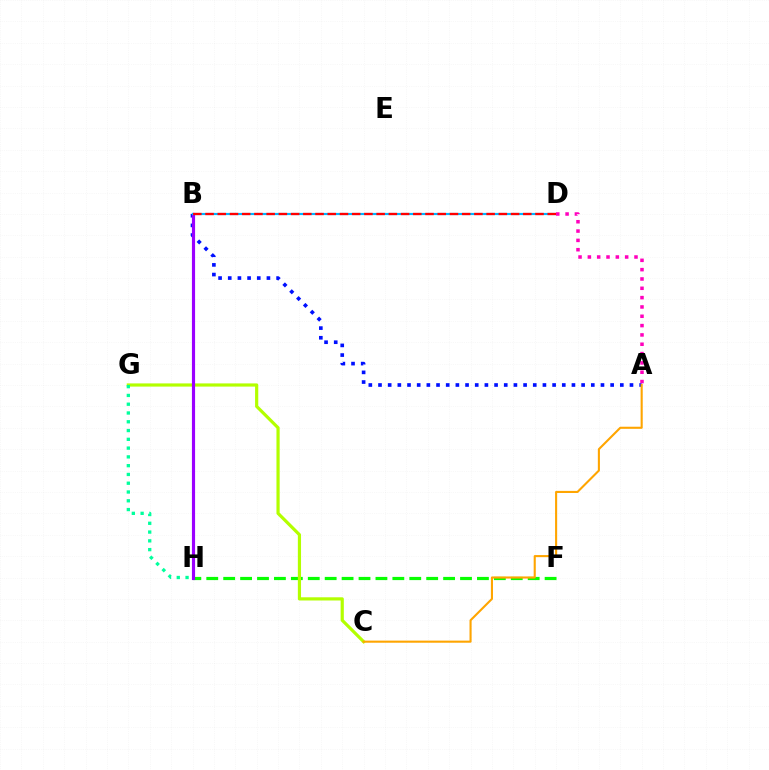{('F', 'H'): [{'color': '#08ff00', 'line_style': 'dashed', 'thickness': 2.3}], ('C', 'G'): [{'color': '#b3ff00', 'line_style': 'solid', 'thickness': 2.3}], ('A', 'B'): [{'color': '#0010ff', 'line_style': 'dotted', 'thickness': 2.63}], ('G', 'H'): [{'color': '#00ff9d', 'line_style': 'dotted', 'thickness': 2.39}], ('B', 'H'): [{'color': '#9b00ff', 'line_style': 'solid', 'thickness': 2.27}], ('B', 'D'): [{'color': '#00b5ff', 'line_style': 'solid', 'thickness': 1.55}, {'color': '#ff0000', 'line_style': 'dashed', 'thickness': 1.66}], ('A', 'C'): [{'color': '#ffa500', 'line_style': 'solid', 'thickness': 1.51}], ('A', 'D'): [{'color': '#ff00bd', 'line_style': 'dotted', 'thickness': 2.53}]}